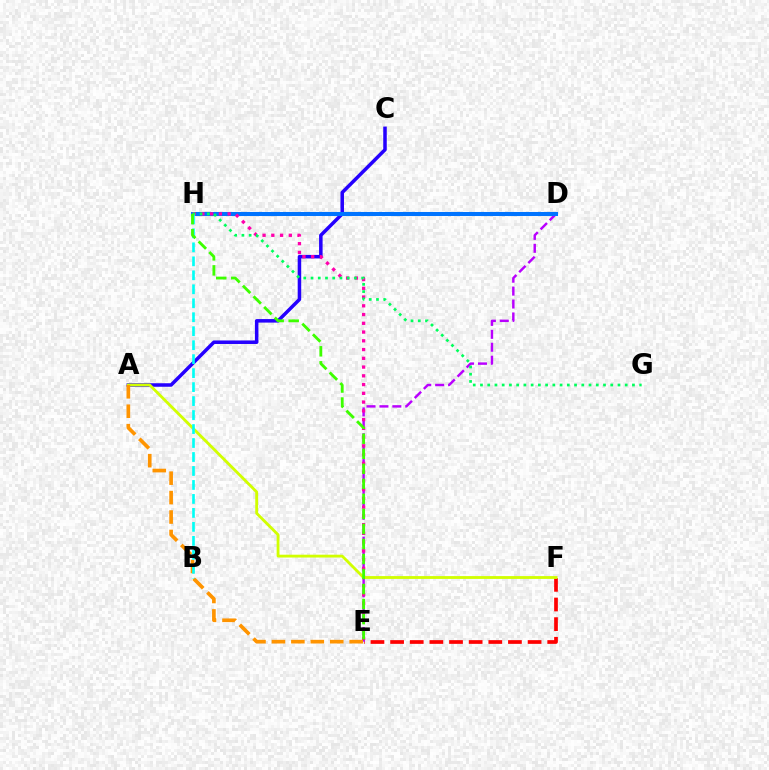{('E', 'F'): [{'color': '#ff0000', 'line_style': 'dashed', 'thickness': 2.67}], ('D', 'E'): [{'color': '#b900ff', 'line_style': 'dashed', 'thickness': 1.76}], ('A', 'C'): [{'color': '#2500ff', 'line_style': 'solid', 'thickness': 2.53}], ('D', 'H'): [{'color': '#0074ff', 'line_style': 'solid', 'thickness': 2.92}], ('E', 'H'): [{'color': '#ff00ac', 'line_style': 'dotted', 'thickness': 2.38}, {'color': '#3dff00', 'line_style': 'dashed', 'thickness': 2.04}], ('A', 'F'): [{'color': '#d1ff00', 'line_style': 'solid', 'thickness': 2.03}], ('G', 'H'): [{'color': '#00ff5c', 'line_style': 'dotted', 'thickness': 1.97}], ('A', 'E'): [{'color': '#ff9400', 'line_style': 'dashed', 'thickness': 2.64}], ('B', 'H'): [{'color': '#00fff6', 'line_style': 'dashed', 'thickness': 1.9}]}